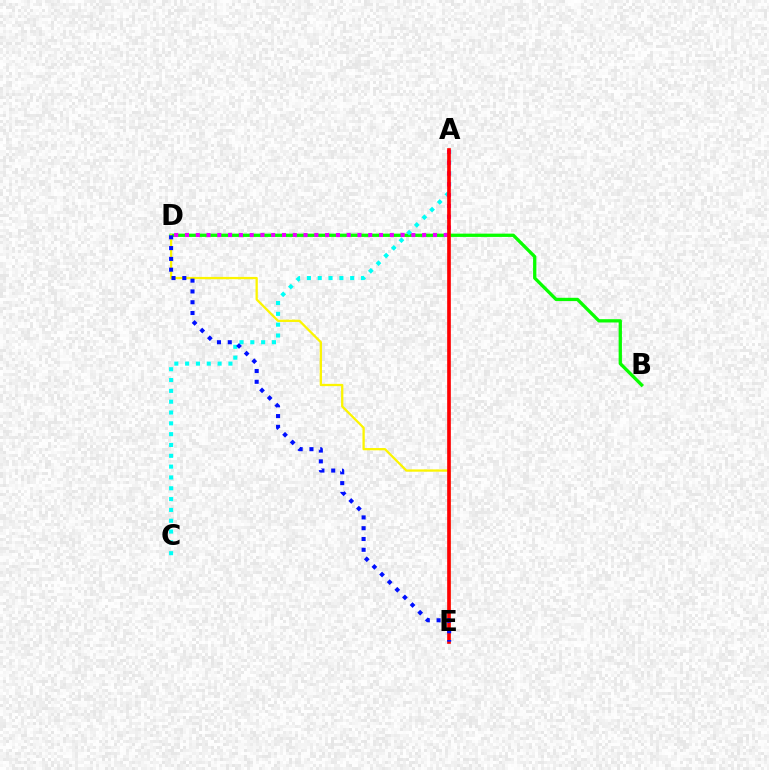{('B', 'D'): [{'color': '#08ff00', 'line_style': 'solid', 'thickness': 2.37}], ('A', 'C'): [{'color': '#00fff6', 'line_style': 'dotted', 'thickness': 2.94}], ('A', 'D'): [{'color': '#ee00ff', 'line_style': 'dotted', 'thickness': 2.93}], ('D', 'E'): [{'color': '#fcf500', 'line_style': 'solid', 'thickness': 1.64}, {'color': '#0010ff', 'line_style': 'dotted', 'thickness': 2.93}], ('A', 'E'): [{'color': '#ff0000', 'line_style': 'solid', 'thickness': 2.64}]}